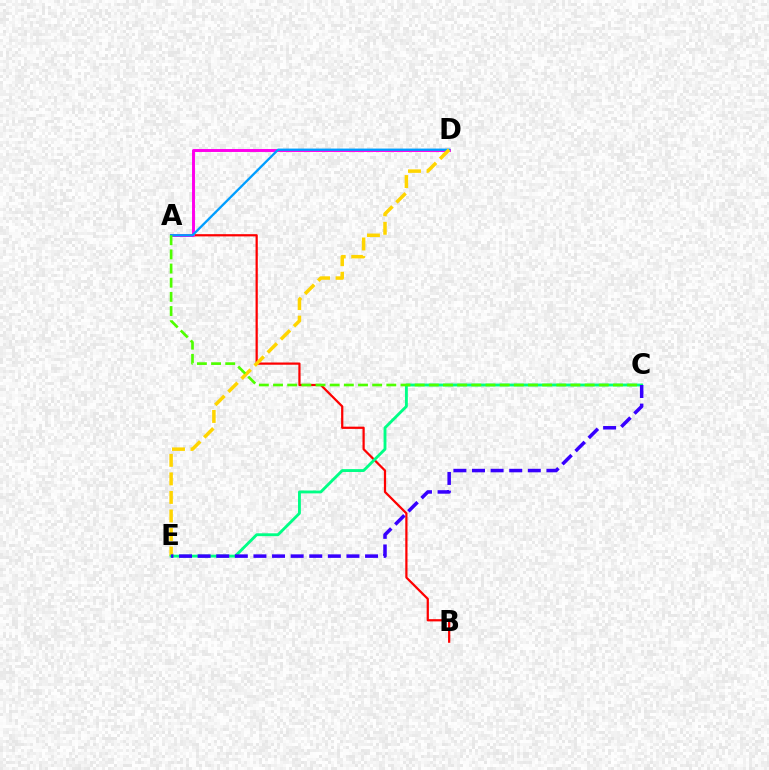{('A', 'B'): [{'color': '#ff0000', 'line_style': 'solid', 'thickness': 1.61}], ('A', 'D'): [{'color': '#ff00ed', 'line_style': 'solid', 'thickness': 2.12}, {'color': '#009eff', 'line_style': 'solid', 'thickness': 1.66}], ('D', 'E'): [{'color': '#ffd500', 'line_style': 'dashed', 'thickness': 2.52}], ('C', 'E'): [{'color': '#00ff86', 'line_style': 'solid', 'thickness': 2.06}, {'color': '#3700ff', 'line_style': 'dashed', 'thickness': 2.53}], ('A', 'C'): [{'color': '#4fff00', 'line_style': 'dashed', 'thickness': 1.92}]}